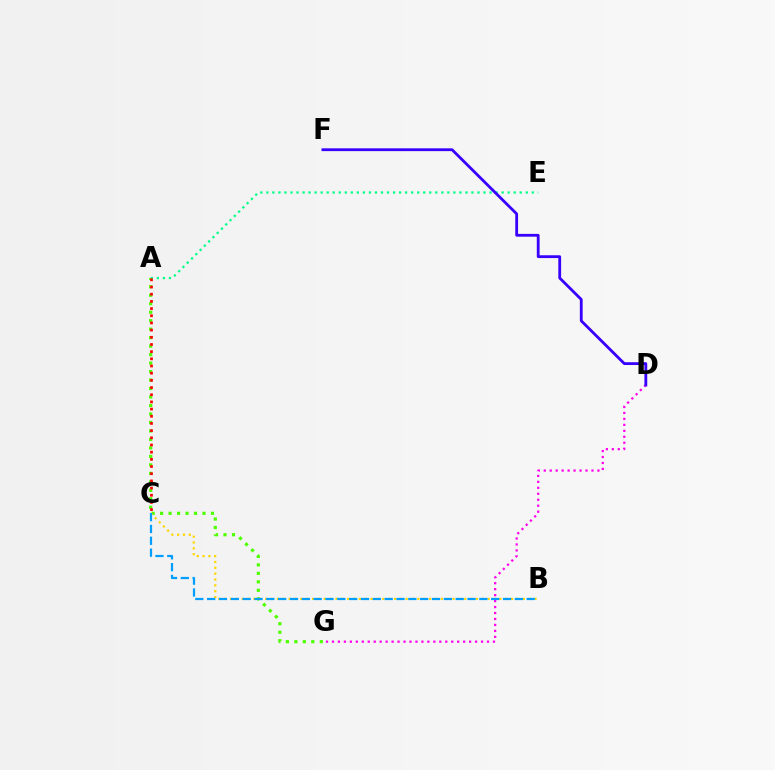{('A', 'E'): [{'color': '#00ff86', 'line_style': 'dotted', 'thickness': 1.64}], ('A', 'G'): [{'color': '#4fff00', 'line_style': 'dotted', 'thickness': 2.3}], ('A', 'C'): [{'color': '#ff0000', 'line_style': 'dotted', 'thickness': 1.95}], ('B', 'C'): [{'color': '#ffd500', 'line_style': 'dotted', 'thickness': 1.59}, {'color': '#009eff', 'line_style': 'dashed', 'thickness': 1.61}], ('D', 'G'): [{'color': '#ff00ed', 'line_style': 'dotted', 'thickness': 1.62}], ('D', 'F'): [{'color': '#3700ff', 'line_style': 'solid', 'thickness': 2.02}]}